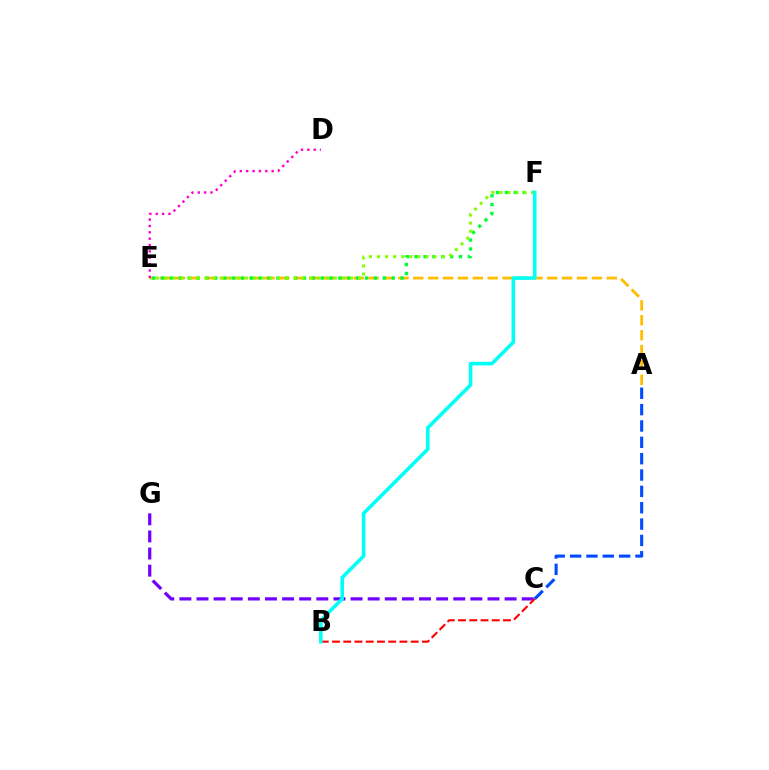{('A', 'E'): [{'color': '#ffbd00', 'line_style': 'dashed', 'thickness': 2.02}], ('E', 'F'): [{'color': '#00ff39', 'line_style': 'dotted', 'thickness': 2.41}, {'color': '#84ff00', 'line_style': 'dotted', 'thickness': 2.19}], ('A', 'C'): [{'color': '#004bff', 'line_style': 'dashed', 'thickness': 2.22}], ('C', 'G'): [{'color': '#7200ff', 'line_style': 'dashed', 'thickness': 2.33}], ('D', 'E'): [{'color': '#ff00cf', 'line_style': 'dotted', 'thickness': 1.73}], ('B', 'C'): [{'color': '#ff0000', 'line_style': 'dashed', 'thickness': 1.53}], ('B', 'F'): [{'color': '#00fff6', 'line_style': 'solid', 'thickness': 2.58}]}